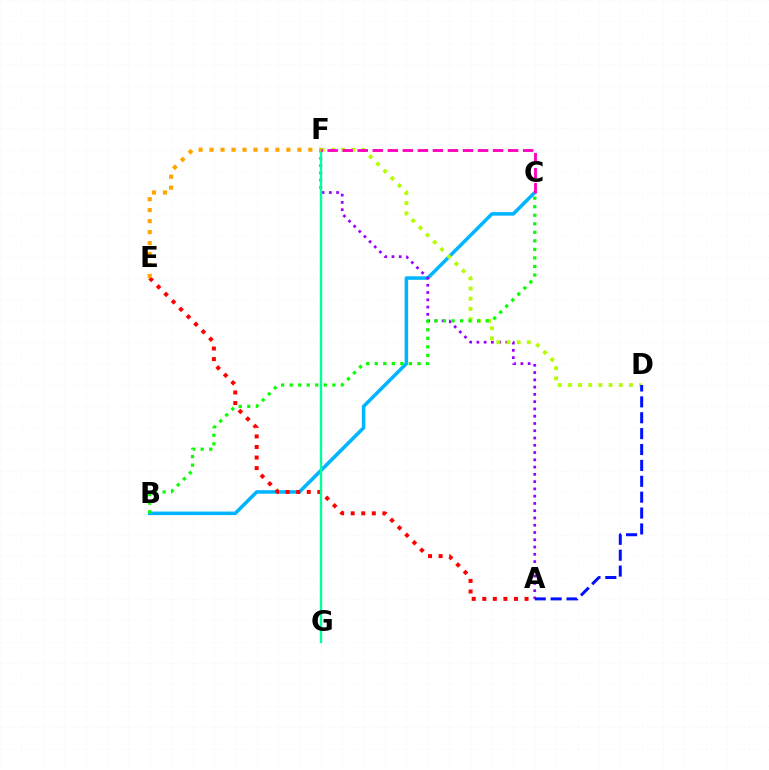{('B', 'C'): [{'color': '#00b5ff', 'line_style': 'solid', 'thickness': 2.55}, {'color': '#08ff00', 'line_style': 'dotted', 'thickness': 2.32}], ('A', 'F'): [{'color': '#9b00ff', 'line_style': 'dotted', 'thickness': 1.97}], ('A', 'E'): [{'color': '#ff0000', 'line_style': 'dotted', 'thickness': 2.87}], ('D', 'F'): [{'color': '#b3ff00', 'line_style': 'dotted', 'thickness': 2.77}], ('F', 'G'): [{'color': '#00ff9d', 'line_style': 'solid', 'thickness': 1.71}], ('E', 'F'): [{'color': '#ffa500', 'line_style': 'dotted', 'thickness': 2.98}], ('A', 'D'): [{'color': '#0010ff', 'line_style': 'dashed', 'thickness': 2.16}], ('C', 'F'): [{'color': '#ff00bd', 'line_style': 'dashed', 'thickness': 2.04}]}